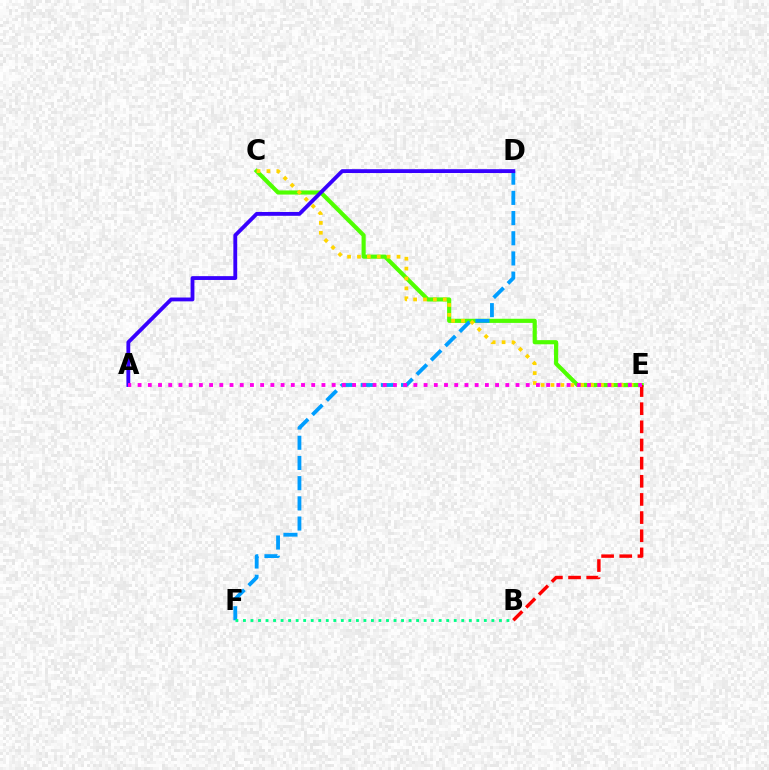{('C', 'E'): [{'color': '#4fff00', 'line_style': 'solid', 'thickness': 2.98}, {'color': '#ffd500', 'line_style': 'dotted', 'thickness': 2.69}], ('D', 'F'): [{'color': '#009eff', 'line_style': 'dashed', 'thickness': 2.74}], ('A', 'D'): [{'color': '#3700ff', 'line_style': 'solid', 'thickness': 2.76}], ('B', 'F'): [{'color': '#00ff86', 'line_style': 'dotted', 'thickness': 2.05}], ('B', 'E'): [{'color': '#ff0000', 'line_style': 'dashed', 'thickness': 2.47}], ('A', 'E'): [{'color': '#ff00ed', 'line_style': 'dotted', 'thickness': 2.78}]}